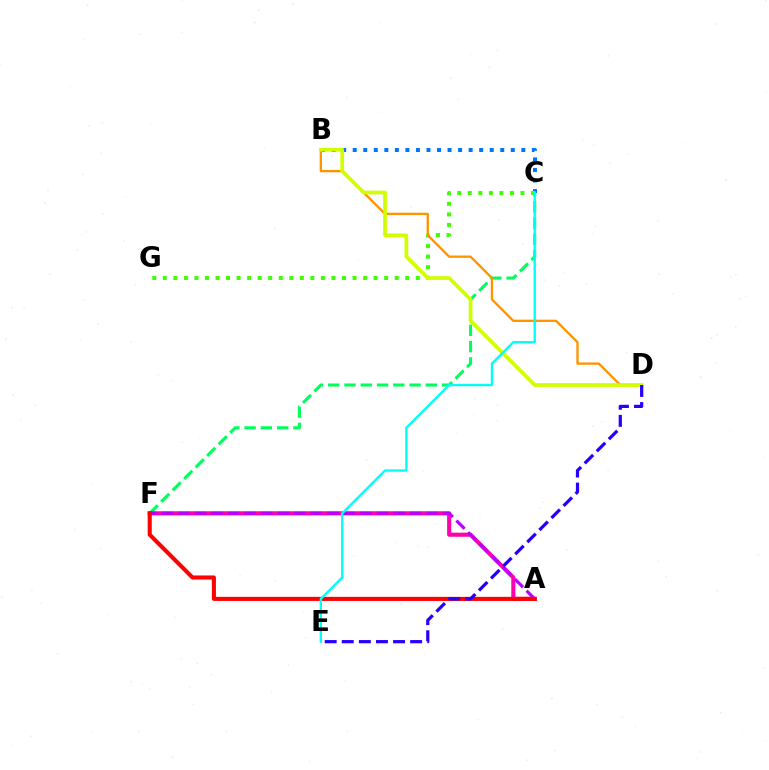{('C', 'F'): [{'color': '#00ff5c', 'line_style': 'dashed', 'thickness': 2.21}], ('A', 'F'): [{'color': '#ff00ac', 'line_style': 'solid', 'thickness': 2.96}, {'color': '#b900ff', 'line_style': 'dashed', 'thickness': 2.25}, {'color': '#ff0000', 'line_style': 'solid', 'thickness': 2.94}], ('B', 'C'): [{'color': '#0074ff', 'line_style': 'dotted', 'thickness': 2.86}], ('C', 'G'): [{'color': '#3dff00', 'line_style': 'dotted', 'thickness': 2.86}], ('B', 'D'): [{'color': '#ff9400', 'line_style': 'solid', 'thickness': 1.67}, {'color': '#d1ff00', 'line_style': 'solid', 'thickness': 2.7}], ('D', 'E'): [{'color': '#2500ff', 'line_style': 'dashed', 'thickness': 2.32}], ('C', 'E'): [{'color': '#00fff6', 'line_style': 'solid', 'thickness': 1.7}]}